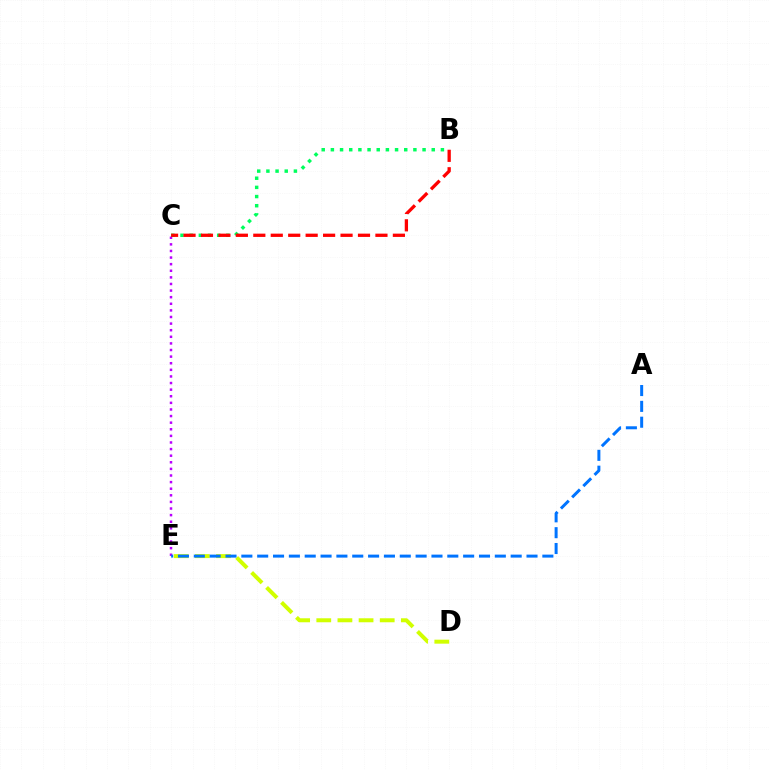{('C', 'E'): [{'color': '#b900ff', 'line_style': 'dotted', 'thickness': 1.79}], ('B', 'C'): [{'color': '#00ff5c', 'line_style': 'dotted', 'thickness': 2.49}, {'color': '#ff0000', 'line_style': 'dashed', 'thickness': 2.37}], ('D', 'E'): [{'color': '#d1ff00', 'line_style': 'dashed', 'thickness': 2.87}], ('A', 'E'): [{'color': '#0074ff', 'line_style': 'dashed', 'thickness': 2.15}]}